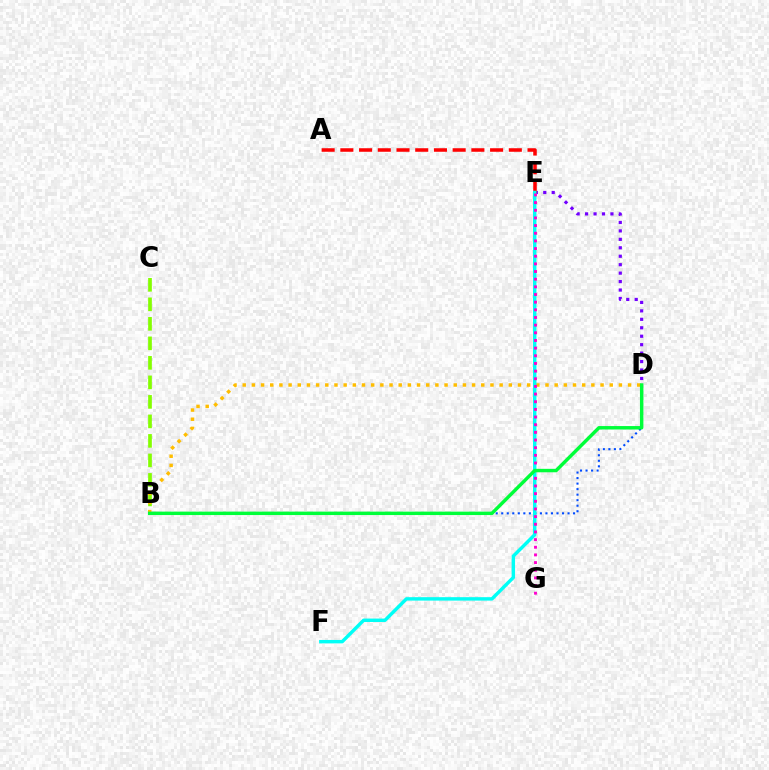{('B', 'D'): [{'color': '#004bff', 'line_style': 'dotted', 'thickness': 1.5}, {'color': '#ffbd00', 'line_style': 'dotted', 'thickness': 2.49}, {'color': '#00ff39', 'line_style': 'solid', 'thickness': 2.47}], ('D', 'E'): [{'color': '#7200ff', 'line_style': 'dotted', 'thickness': 2.3}], ('B', 'C'): [{'color': '#84ff00', 'line_style': 'dashed', 'thickness': 2.65}], ('A', 'E'): [{'color': '#ff0000', 'line_style': 'dashed', 'thickness': 2.54}], ('E', 'F'): [{'color': '#00fff6', 'line_style': 'solid', 'thickness': 2.47}], ('E', 'G'): [{'color': '#ff00cf', 'line_style': 'dotted', 'thickness': 2.08}]}